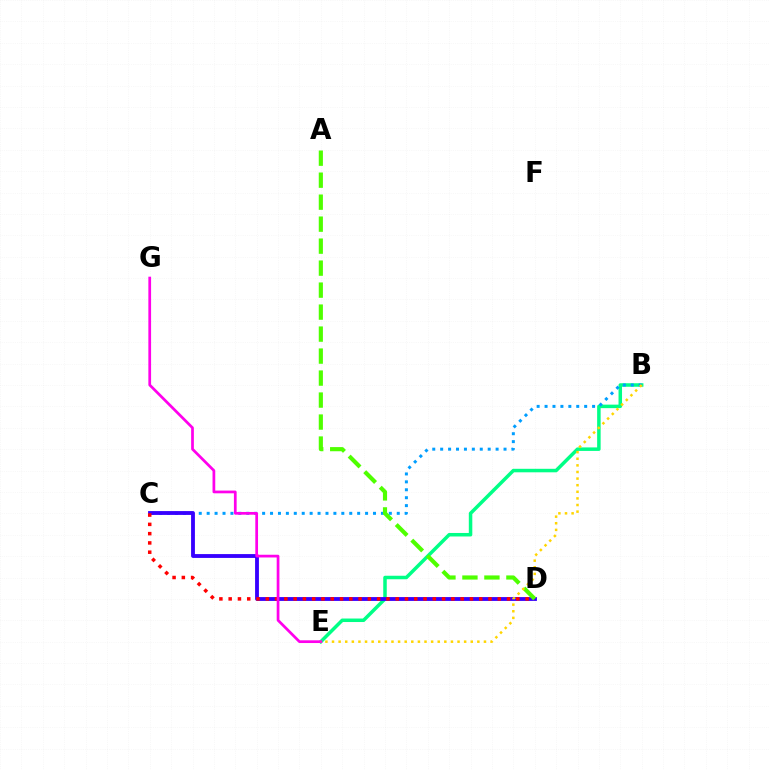{('B', 'E'): [{'color': '#00ff86', 'line_style': 'solid', 'thickness': 2.52}, {'color': '#ffd500', 'line_style': 'dotted', 'thickness': 1.8}], ('B', 'C'): [{'color': '#009eff', 'line_style': 'dotted', 'thickness': 2.15}], ('C', 'D'): [{'color': '#3700ff', 'line_style': 'solid', 'thickness': 2.76}, {'color': '#ff0000', 'line_style': 'dotted', 'thickness': 2.52}], ('E', 'G'): [{'color': '#ff00ed', 'line_style': 'solid', 'thickness': 1.96}], ('A', 'D'): [{'color': '#4fff00', 'line_style': 'dashed', 'thickness': 2.99}]}